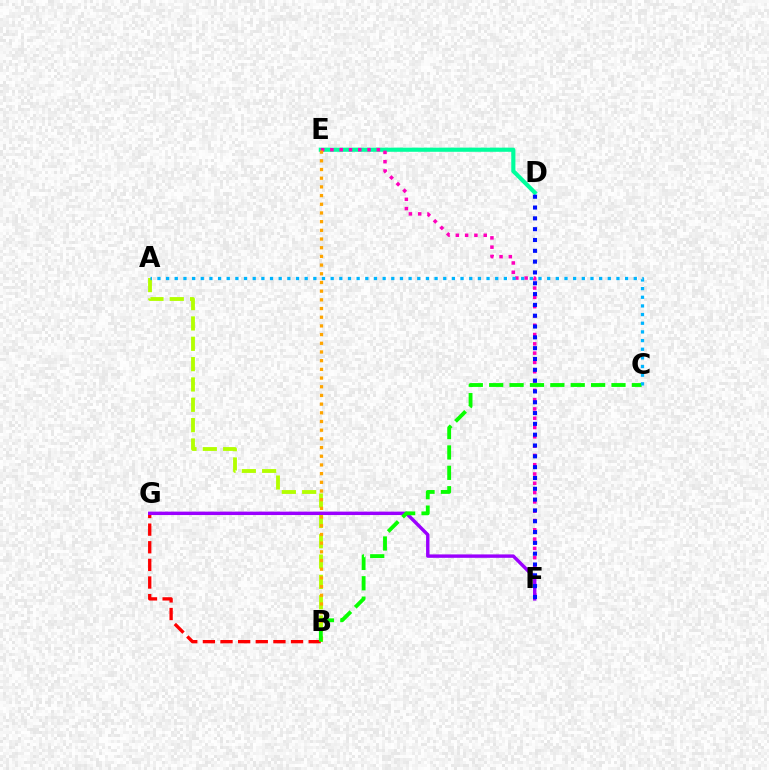{('A', 'B'): [{'color': '#b3ff00', 'line_style': 'dashed', 'thickness': 2.76}], ('D', 'E'): [{'color': '#00ff9d', 'line_style': 'solid', 'thickness': 2.98}], ('E', 'F'): [{'color': '#ff00bd', 'line_style': 'dotted', 'thickness': 2.53}], ('B', 'G'): [{'color': '#ff0000', 'line_style': 'dashed', 'thickness': 2.4}], ('B', 'E'): [{'color': '#ffa500', 'line_style': 'dotted', 'thickness': 2.36}], ('F', 'G'): [{'color': '#9b00ff', 'line_style': 'solid', 'thickness': 2.45}], ('B', 'C'): [{'color': '#08ff00', 'line_style': 'dashed', 'thickness': 2.77}], ('A', 'C'): [{'color': '#00b5ff', 'line_style': 'dotted', 'thickness': 2.35}], ('D', 'F'): [{'color': '#0010ff', 'line_style': 'dotted', 'thickness': 2.94}]}